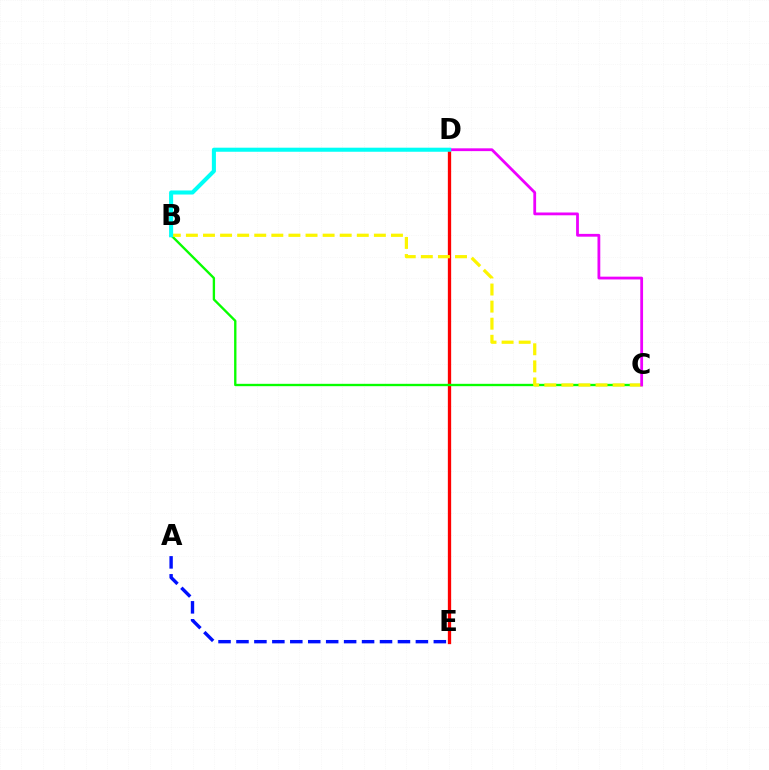{('D', 'E'): [{'color': '#ff0000', 'line_style': 'solid', 'thickness': 2.38}], ('B', 'C'): [{'color': '#08ff00', 'line_style': 'solid', 'thickness': 1.69}, {'color': '#fcf500', 'line_style': 'dashed', 'thickness': 2.32}], ('A', 'E'): [{'color': '#0010ff', 'line_style': 'dashed', 'thickness': 2.44}], ('C', 'D'): [{'color': '#ee00ff', 'line_style': 'solid', 'thickness': 2.01}], ('B', 'D'): [{'color': '#00fff6', 'line_style': 'solid', 'thickness': 2.92}]}